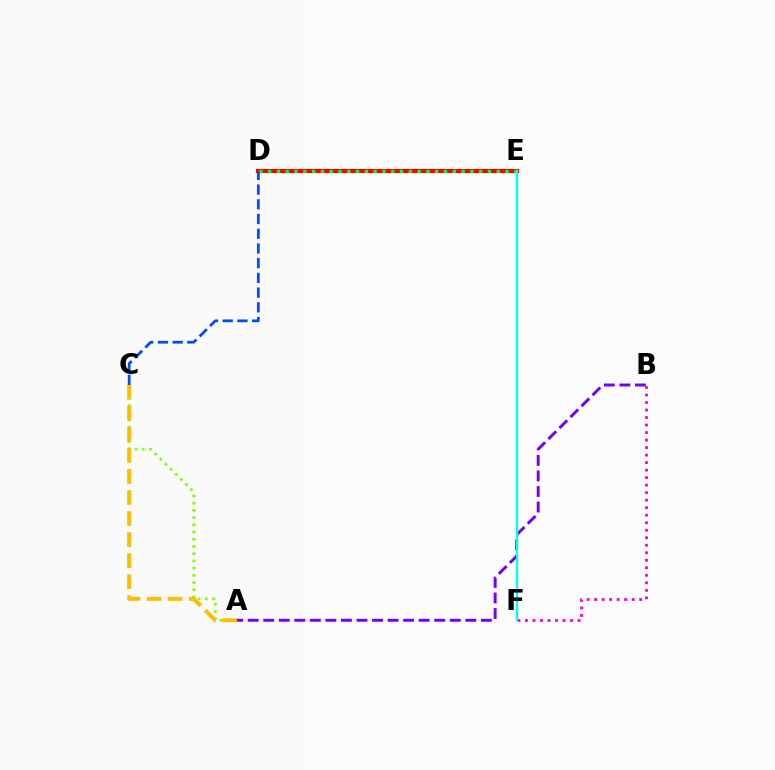{('A', 'C'): [{'color': '#84ff00', 'line_style': 'dotted', 'thickness': 1.96}, {'color': '#ffbd00', 'line_style': 'dashed', 'thickness': 2.86}], ('D', 'E'): [{'color': '#ff0000', 'line_style': 'solid', 'thickness': 3.0}, {'color': '#00ff39', 'line_style': 'dotted', 'thickness': 2.39}], ('B', 'F'): [{'color': '#ff00cf', 'line_style': 'dotted', 'thickness': 2.04}], ('C', 'D'): [{'color': '#004bff', 'line_style': 'dashed', 'thickness': 2.0}], ('A', 'B'): [{'color': '#7200ff', 'line_style': 'dashed', 'thickness': 2.11}], ('E', 'F'): [{'color': '#00fff6', 'line_style': 'solid', 'thickness': 1.64}]}